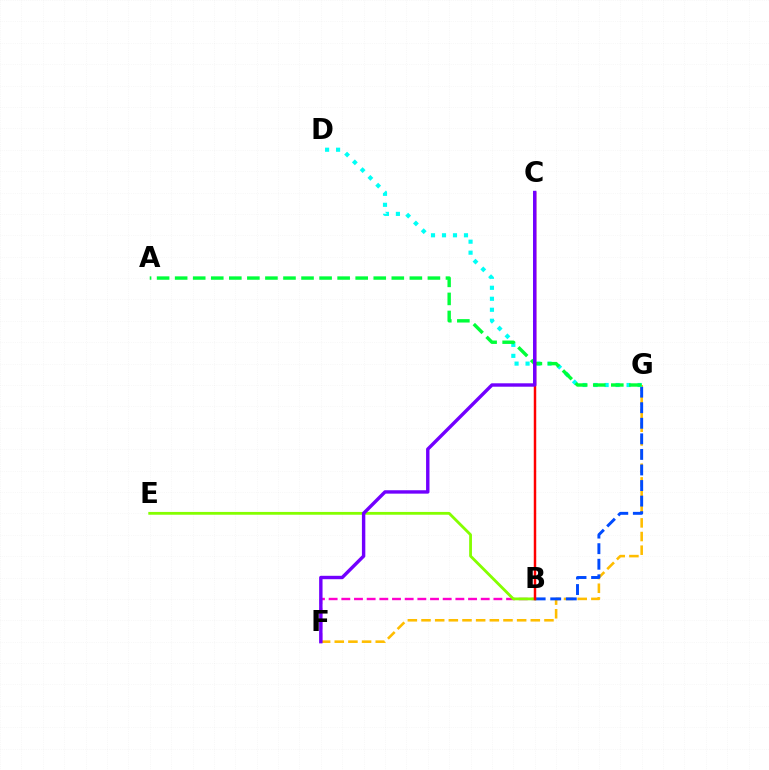{('F', 'G'): [{'color': '#ffbd00', 'line_style': 'dashed', 'thickness': 1.86}], ('B', 'F'): [{'color': '#ff00cf', 'line_style': 'dashed', 'thickness': 1.72}], ('B', 'G'): [{'color': '#004bff', 'line_style': 'dashed', 'thickness': 2.11}], ('D', 'G'): [{'color': '#00fff6', 'line_style': 'dotted', 'thickness': 2.99}], ('A', 'G'): [{'color': '#00ff39', 'line_style': 'dashed', 'thickness': 2.45}], ('B', 'E'): [{'color': '#84ff00', 'line_style': 'solid', 'thickness': 2.02}], ('B', 'C'): [{'color': '#ff0000', 'line_style': 'solid', 'thickness': 1.78}], ('C', 'F'): [{'color': '#7200ff', 'line_style': 'solid', 'thickness': 2.45}]}